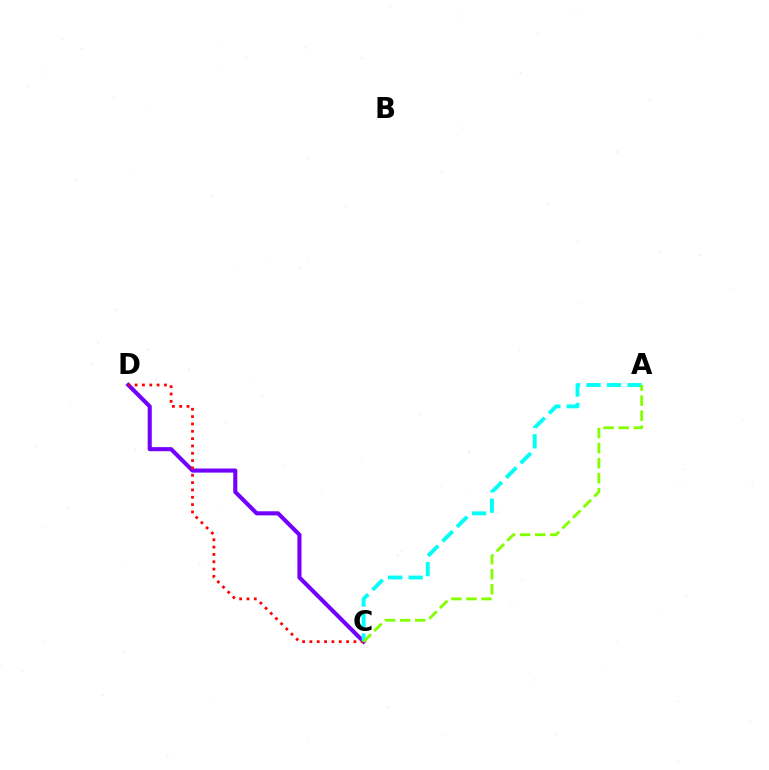{('C', 'D'): [{'color': '#7200ff', 'line_style': 'solid', 'thickness': 2.95}, {'color': '#ff0000', 'line_style': 'dotted', 'thickness': 1.99}], ('A', 'C'): [{'color': '#00fff6', 'line_style': 'dashed', 'thickness': 2.79}, {'color': '#84ff00', 'line_style': 'dashed', 'thickness': 2.04}]}